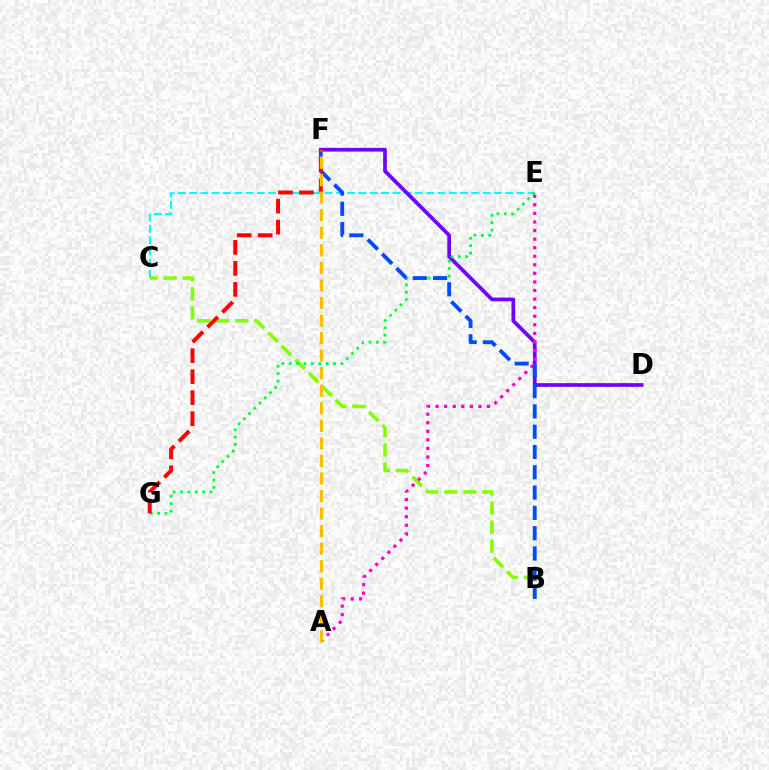{('C', 'E'): [{'color': '#00fff6', 'line_style': 'dashed', 'thickness': 1.53}], ('B', 'C'): [{'color': '#84ff00', 'line_style': 'dashed', 'thickness': 2.59}], ('D', 'F'): [{'color': '#7200ff', 'line_style': 'solid', 'thickness': 2.68}], ('E', 'G'): [{'color': '#00ff39', 'line_style': 'dotted', 'thickness': 2.01}], ('A', 'E'): [{'color': '#ff00cf', 'line_style': 'dotted', 'thickness': 2.33}], ('B', 'F'): [{'color': '#004bff', 'line_style': 'dashed', 'thickness': 2.76}], ('F', 'G'): [{'color': '#ff0000', 'line_style': 'dashed', 'thickness': 2.85}], ('A', 'F'): [{'color': '#ffbd00', 'line_style': 'dashed', 'thickness': 2.38}]}